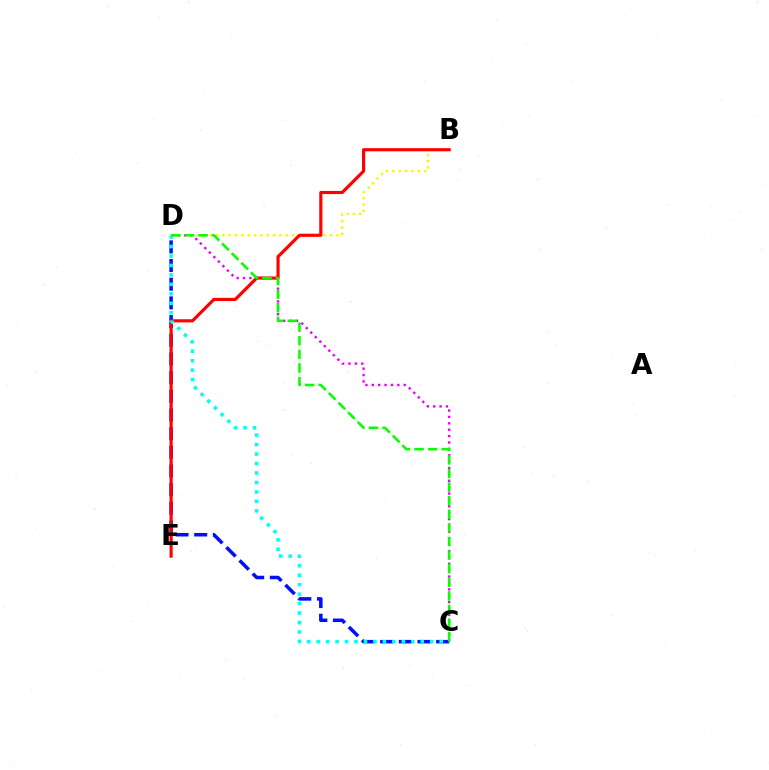{('C', 'D'): [{'color': '#0010ff', 'line_style': 'dashed', 'thickness': 2.54}, {'color': '#ee00ff', 'line_style': 'dotted', 'thickness': 1.73}, {'color': '#00fff6', 'line_style': 'dotted', 'thickness': 2.57}, {'color': '#08ff00', 'line_style': 'dashed', 'thickness': 1.85}], ('B', 'D'): [{'color': '#fcf500', 'line_style': 'dotted', 'thickness': 1.72}], ('B', 'E'): [{'color': '#ff0000', 'line_style': 'solid', 'thickness': 2.27}]}